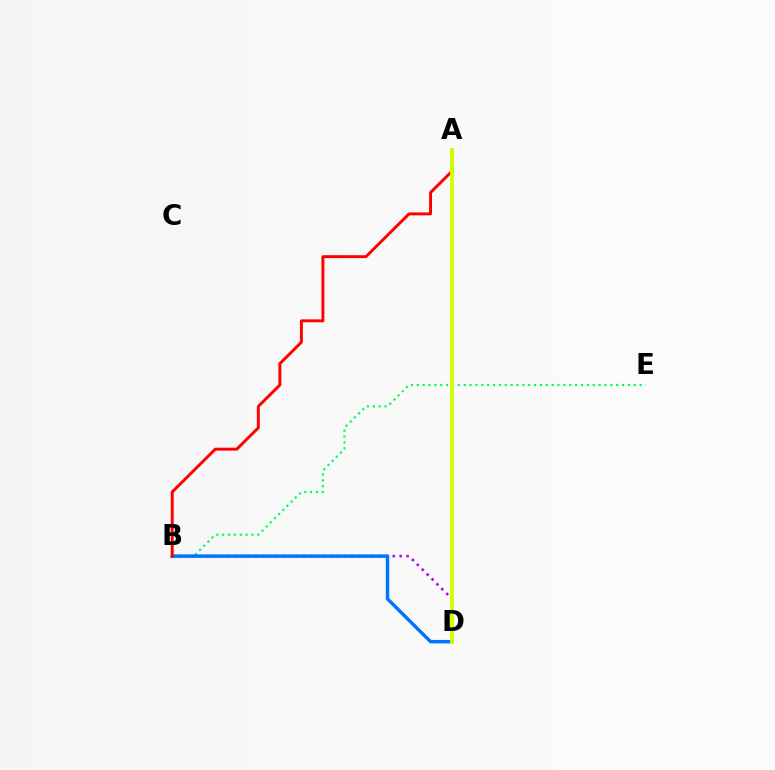{('B', 'E'): [{'color': '#00ff5c', 'line_style': 'dotted', 'thickness': 1.59}], ('B', 'D'): [{'color': '#b900ff', 'line_style': 'dotted', 'thickness': 1.88}, {'color': '#0074ff', 'line_style': 'solid', 'thickness': 2.48}], ('A', 'B'): [{'color': '#ff0000', 'line_style': 'solid', 'thickness': 2.11}], ('A', 'D'): [{'color': '#d1ff00', 'line_style': 'solid', 'thickness': 2.81}]}